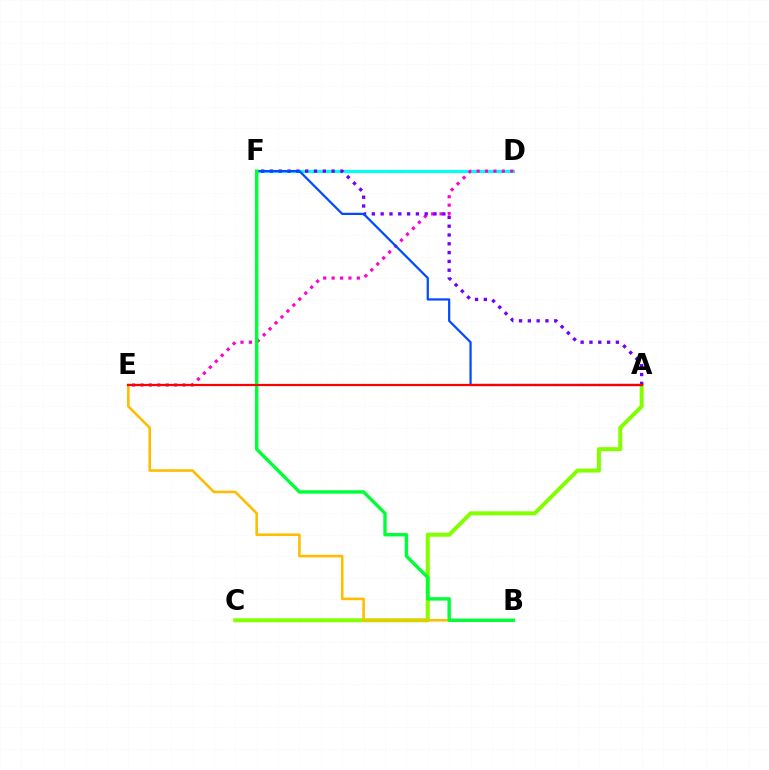{('D', 'F'): [{'color': '#00fff6', 'line_style': 'solid', 'thickness': 2.25}], ('A', 'C'): [{'color': '#84ff00', 'line_style': 'solid', 'thickness': 2.89}], ('D', 'E'): [{'color': '#ff00cf', 'line_style': 'dotted', 'thickness': 2.28}], ('A', 'F'): [{'color': '#7200ff', 'line_style': 'dotted', 'thickness': 2.39}, {'color': '#004bff', 'line_style': 'solid', 'thickness': 1.61}], ('B', 'E'): [{'color': '#ffbd00', 'line_style': 'solid', 'thickness': 1.87}], ('B', 'F'): [{'color': '#00ff39', 'line_style': 'solid', 'thickness': 2.46}], ('A', 'E'): [{'color': '#ff0000', 'line_style': 'solid', 'thickness': 1.6}]}